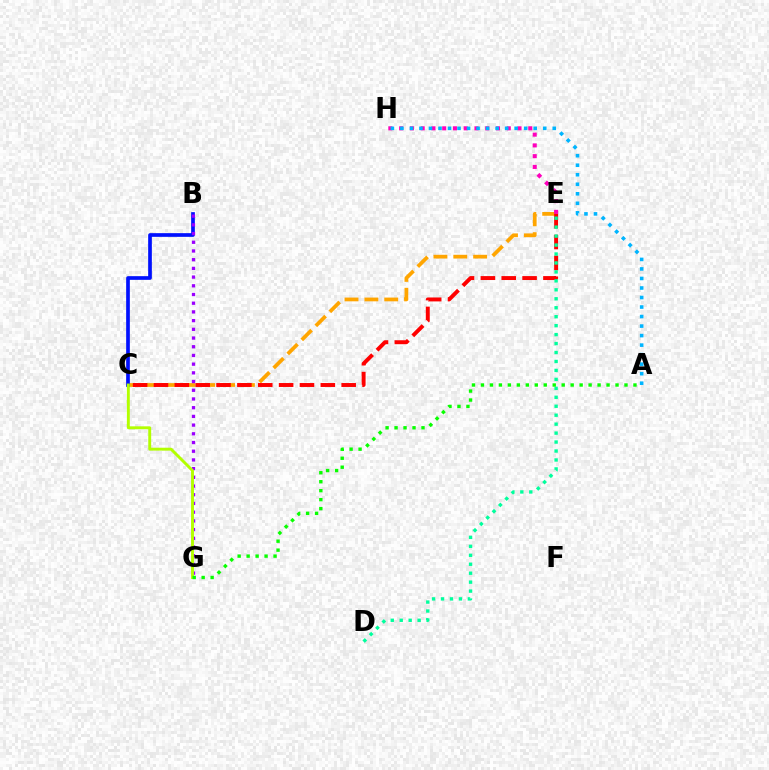{('C', 'E'): [{'color': '#ffa500', 'line_style': 'dashed', 'thickness': 2.7}, {'color': '#ff0000', 'line_style': 'dashed', 'thickness': 2.83}], ('E', 'H'): [{'color': '#ff00bd', 'line_style': 'dotted', 'thickness': 2.92}], ('A', 'H'): [{'color': '#00b5ff', 'line_style': 'dotted', 'thickness': 2.59}], ('B', 'C'): [{'color': '#0010ff', 'line_style': 'solid', 'thickness': 2.65}], ('B', 'G'): [{'color': '#9b00ff', 'line_style': 'dotted', 'thickness': 2.37}], ('D', 'E'): [{'color': '#00ff9d', 'line_style': 'dotted', 'thickness': 2.43}], ('C', 'G'): [{'color': '#b3ff00', 'line_style': 'solid', 'thickness': 2.09}], ('A', 'G'): [{'color': '#08ff00', 'line_style': 'dotted', 'thickness': 2.44}]}